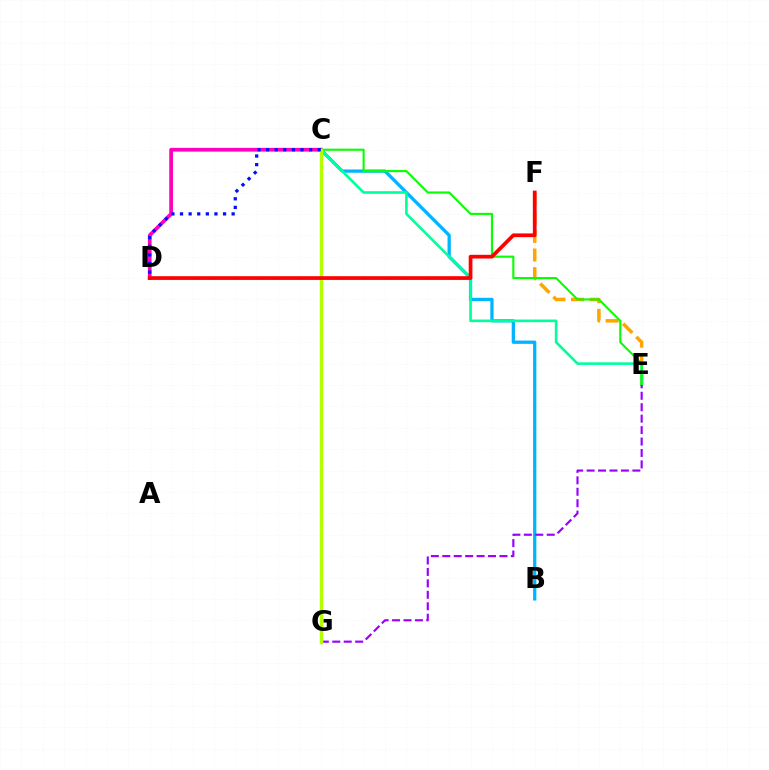{('B', 'C'): [{'color': '#00b5ff', 'line_style': 'solid', 'thickness': 2.36}], ('E', 'F'): [{'color': '#ffa500', 'line_style': 'dashed', 'thickness': 2.54}], ('C', 'E'): [{'color': '#00ff9d', 'line_style': 'solid', 'thickness': 1.89}, {'color': '#08ff00', 'line_style': 'solid', 'thickness': 1.53}], ('C', 'D'): [{'color': '#ff00bd', 'line_style': 'solid', 'thickness': 2.68}, {'color': '#0010ff', 'line_style': 'dotted', 'thickness': 2.34}], ('E', 'G'): [{'color': '#9b00ff', 'line_style': 'dashed', 'thickness': 1.55}], ('C', 'G'): [{'color': '#b3ff00', 'line_style': 'solid', 'thickness': 2.49}], ('D', 'F'): [{'color': '#ff0000', 'line_style': 'solid', 'thickness': 2.68}]}